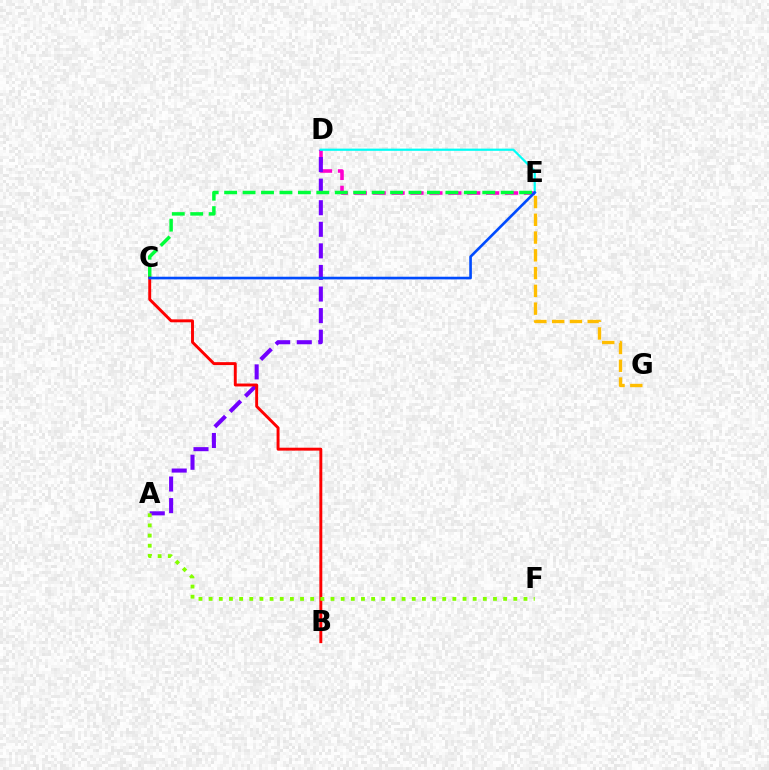{('D', 'E'): [{'color': '#ff00cf', 'line_style': 'dashed', 'thickness': 2.57}, {'color': '#00fff6', 'line_style': 'solid', 'thickness': 1.59}], ('A', 'D'): [{'color': '#7200ff', 'line_style': 'dashed', 'thickness': 2.93}], ('E', 'G'): [{'color': '#ffbd00', 'line_style': 'dashed', 'thickness': 2.41}], ('C', 'E'): [{'color': '#00ff39', 'line_style': 'dashed', 'thickness': 2.5}, {'color': '#004bff', 'line_style': 'solid', 'thickness': 1.9}], ('B', 'C'): [{'color': '#ff0000', 'line_style': 'solid', 'thickness': 2.1}], ('A', 'F'): [{'color': '#84ff00', 'line_style': 'dotted', 'thickness': 2.76}]}